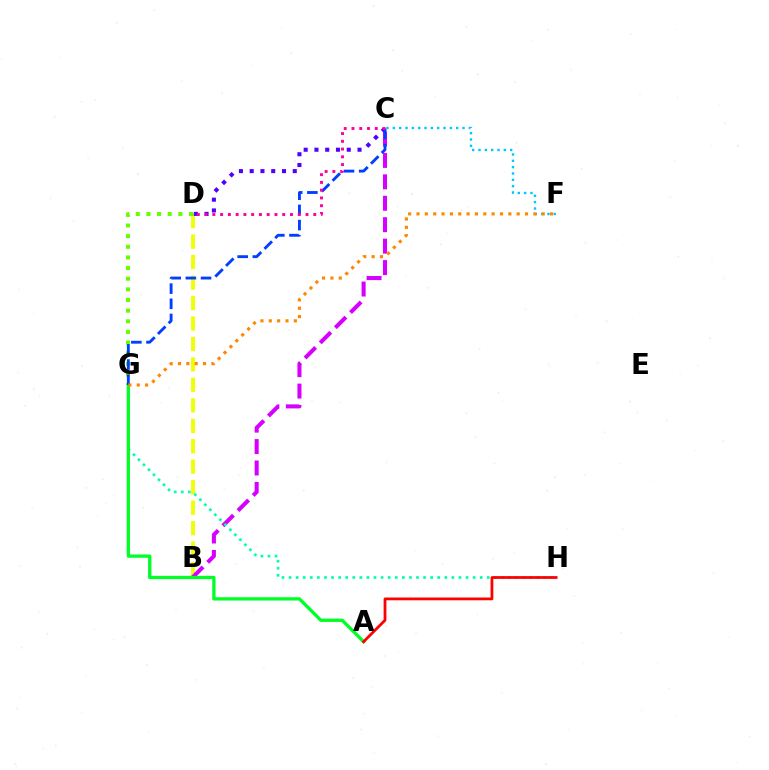{('B', 'D'): [{'color': '#eeff00', 'line_style': 'dashed', 'thickness': 2.78}], ('B', 'C'): [{'color': '#d600ff', 'line_style': 'dashed', 'thickness': 2.91}], ('G', 'H'): [{'color': '#00ffaf', 'line_style': 'dotted', 'thickness': 1.92}], ('C', 'D'): [{'color': '#4f00ff', 'line_style': 'dotted', 'thickness': 2.93}, {'color': '#ff00a0', 'line_style': 'dotted', 'thickness': 2.11}], ('A', 'G'): [{'color': '#00ff27', 'line_style': 'solid', 'thickness': 2.37}], ('A', 'H'): [{'color': '#ff0000', 'line_style': 'solid', 'thickness': 1.99}], ('C', 'F'): [{'color': '#00c7ff', 'line_style': 'dotted', 'thickness': 1.72}], ('D', 'G'): [{'color': '#66ff00', 'line_style': 'dotted', 'thickness': 2.89}], ('C', 'G'): [{'color': '#003fff', 'line_style': 'dashed', 'thickness': 2.06}], ('F', 'G'): [{'color': '#ff8800', 'line_style': 'dotted', 'thickness': 2.27}]}